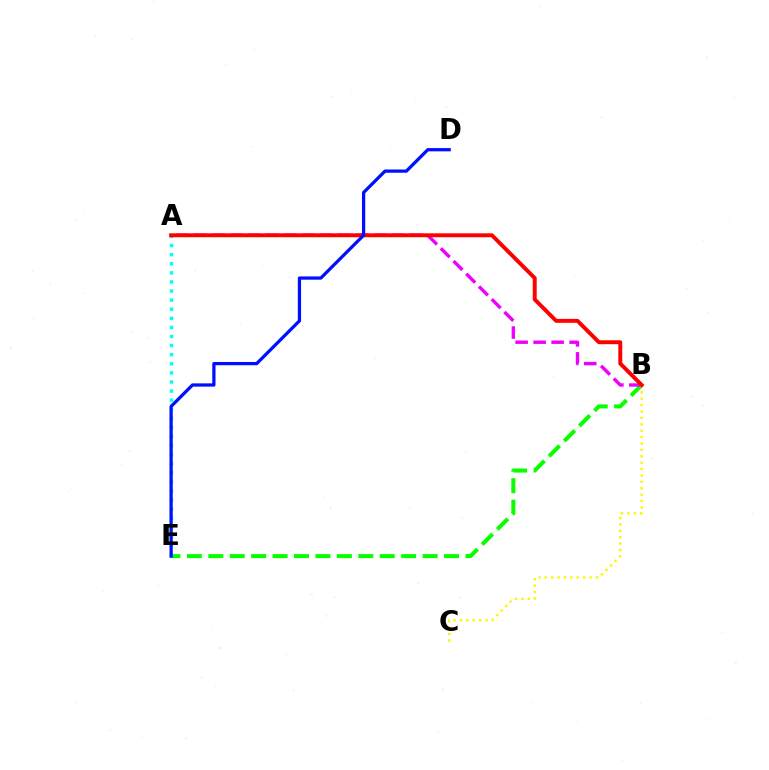{('B', 'E'): [{'color': '#08ff00', 'line_style': 'dashed', 'thickness': 2.91}], ('A', 'E'): [{'color': '#00fff6', 'line_style': 'dotted', 'thickness': 2.47}], ('A', 'B'): [{'color': '#ee00ff', 'line_style': 'dashed', 'thickness': 2.45}, {'color': '#ff0000', 'line_style': 'solid', 'thickness': 2.83}], ('B', 'C'): [{'color': '#fcf500', 'line_style': 'dotted', 'thickness': 1.74}], ('D', 'E'): [{'color': '#0010ff', 'line_style': 'solid', 'thickness': 2.34}]}